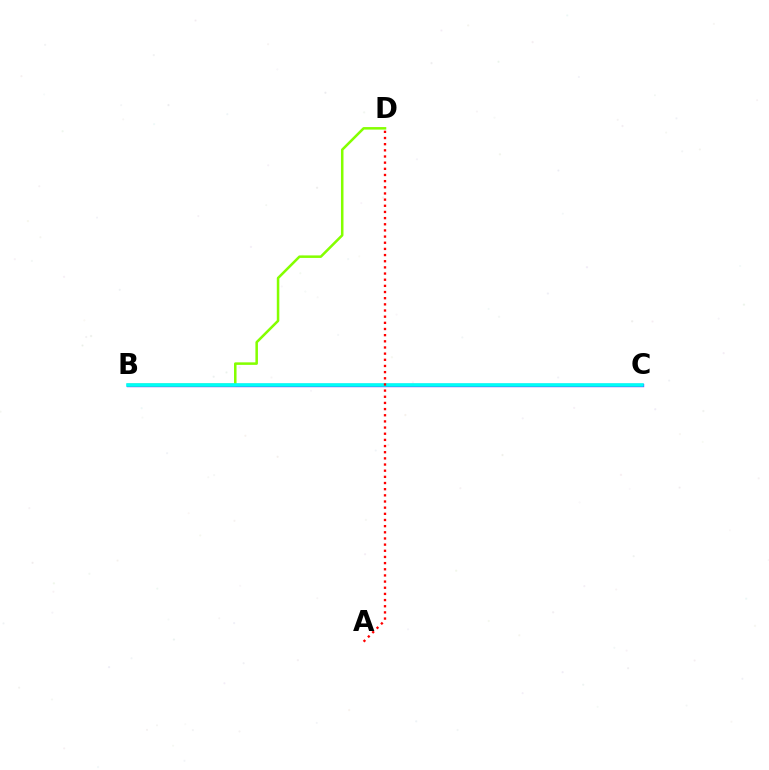{('B', 'C'): [{'color': '#7200ff', 'line_style': 'solid', 'thickness': 2.39}, {'color': '#00fff6', 'line_style': 'solid', 'thickness': 2.57}], ('B', 'D'): [{'color': '#84ff00', 'line_style': 'solid', 'thickness': 1.82}], ('A', 'D'): [{'color': '#ff0000', 'line_style': 'dotted', 'thickness': 1.67}]}